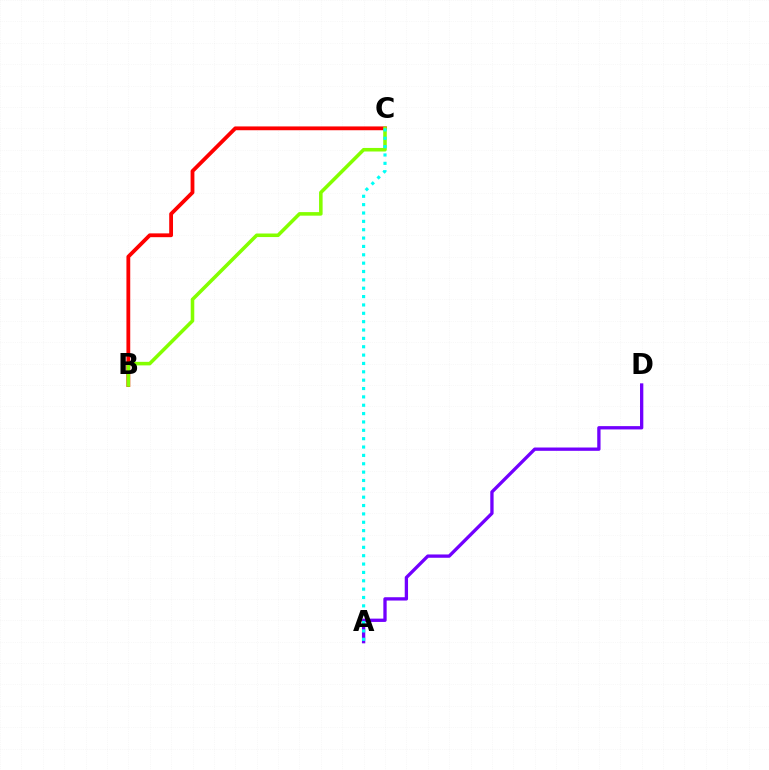{('B', 'C'): [{'color': '#ff0000', 'line_style': 'solid', 'thickness': 2.74}, {'color': '#84ff00', 'line_style': 'solid', 'thickness': 2.56}], ('A', 'D'): [{'color': '#7200ff', 'line_style': 'solid', 'thickness': 2.38}], ('A', 'C'): [{'color': '#00fff6', 'line_style': 'dotted', 'thickness': 2.27}]}